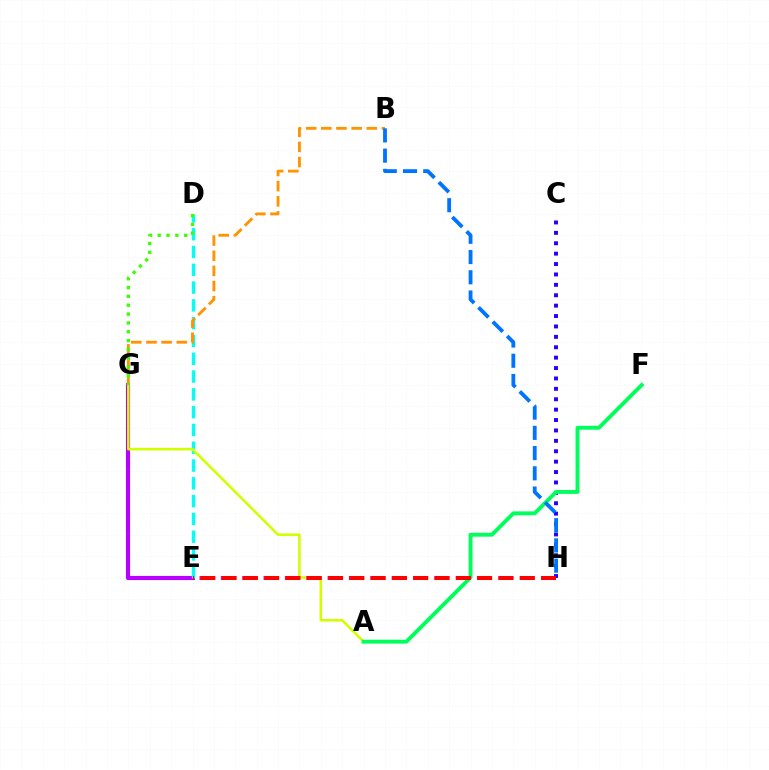{('E', 'G'): [{'color': '#b900ff', 'line_style': 'solid', 'thickness': 2.99}], ('D', 'E'): [{'color': '#00fff6', 'line_style': 'dashed', 'thickness': 2.42}], ('B', 'G'): [{'color': '#ff9400', 'line_style': 'dashed', 'thickness': 2.06}], ('A', 'G'): [{'color': '#d1ff00', 'line_style': 'solid', 'thickness': 1.86}], ('C', 'H'): [{'color': '#2500ff', 'line_style': 'dotted', 'thickness': 2.83}], ('A', 'F'): [{'color': '#00ff5c', 'line_style': 'solid', 'thickness': 2.81}], ('D', 'G'): [{'color': '#3dff00', 'line_style': 'dotted', 'thickness': 2.4}], ('E', 'H'): [{'color': '#ff00ac', 'line_style': 'dashed', 'thickness': 2.9}, {'color': '#ff0000', 'line_style': 'dashed', 'thickness': 2.89}], ('B', 'H'): [{'color': '#0074ff', 'line_style': 'dashed', 'thickness': 2.75}]}